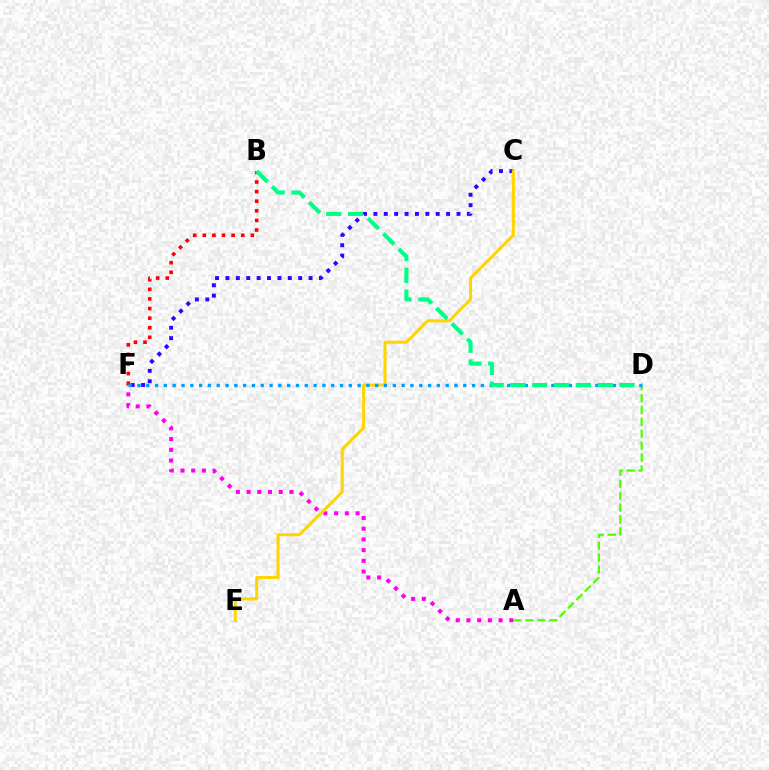{('A', 'D'): [{'color': '#4fff00', 'line_style': 'dashed', 'thickness': 1.62}], ('B', 'F'): [{'color': '#ff0000', 'line_style': 'dotted', 'thickness': 2.61}], ('C', 'F'): [{'color': '#3700ff', 'line_style': 'dotted', 'thickness': 2.82}], ('A', 'F'): [{'color': '#ff00ed', 'line_style': 'dotted', 'thickness': 2.91}], ('C', 'E'): [{'color': '#ffd500', 'line_style': 'solid', 'thickness': 2.18}], ('D', 'F'): [{'color': '#009eff', 'line_style': 'dotted', 'thickness': 2.39}], ('B', 'D'): [{'color': '#00ff86', 'line_style': 'dashed', 'thickness': 2.96}]}